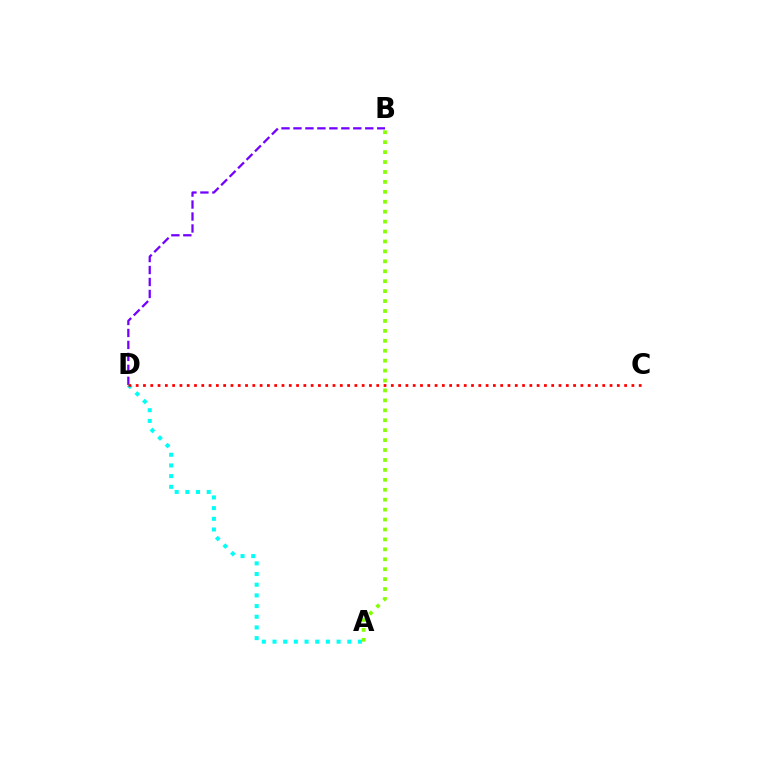{('B', 'D'): [{'color': '#7200ff', 'line_style': 'dashed', 'thickness': 1.63}], ('A', 'D'): [{'color': '#00fff6', 'line_style': 'dotted', 'thickness': 2.9}], ('C', 'D'): [{'color': '#ff0000', 'line_style': 'dotted', 'thickness': 1.98}], ('A', 'B'): [{'color': '#84ff00', 'line_style': 'dotted', 'thickness': 2.7}]}